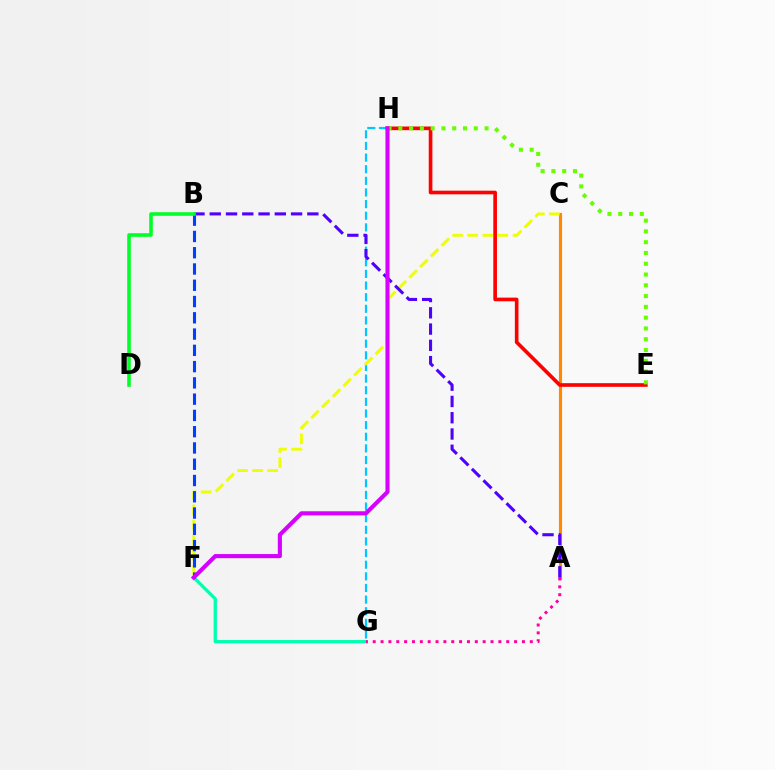{('A', 'C'): [{'color': '#ff8800', 'line_style': 'solid', 'thickness': 2.24}], ('F', 'G'): [{'color': '#00ffaf', 'line_style': 'solid', 'thickness': 2.35}], ('G', 'H'): [{'color': '#00c7ff', 'line_style': 'dashed', 'thickness': 1.58}], ('C', 'F'): [{'color': '#eeff00', 'line_style': 'dashed', 'thickness': 2.05}], ('E', 'H'): [{'color': '#ff0000', 'line_style': 'solid', 'thickness': 2.62}, {'color': '#66ff00', 'line_style': 'dotted', 'thickness': 2.93}], ('B', 'F'): [{'color': '#003fff', 'line_style': 'dashed', 'thickness': 2.21}], ('A', 'G'): [{'color': '#ff00a0', 'line_style': 'dotted', 'thickness': 2.13}], ('A', 'B'): [{'color': '#4f00ff', 'line_style': 'dashed', 'thickness': 2.21}], ('B', 'D'): [{'color': '#00ff27', 'line_style': 'solid', 'thickness': 2.58}], ('F', 'H'): [{'color': '#d600ff', 'line_style': 'solid', 'thickness': 2.96}]}